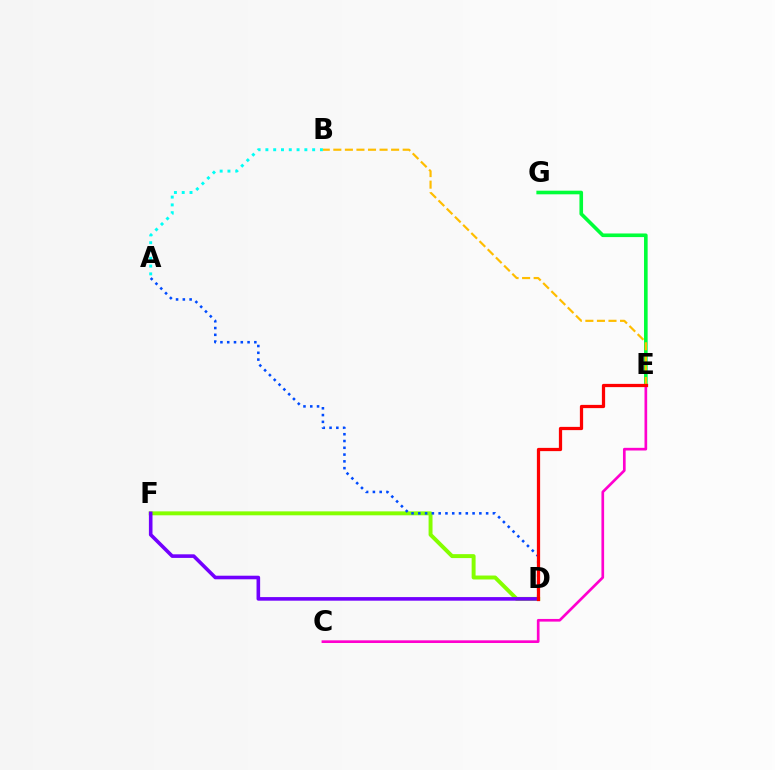{('D', 'F'): [{'color': '#84ff00', 'line_style': 'solid', 'thickness': 2.84}, {'color': '#7200ff', 'line_style': 'solid', 'thickness': 2.59}], ('E', 'G'): [{'color': '#00ff39', 'line_style': 'solid', 'thickness': 2.61}], ('C', 'E'): [{'color': '#ff00cf', 'line_style': 'solid', 'thickness': 1.92}], ('A', 'D'): [{'color': '#004bff', 'line_style': 'dotted', 'thickness': 1.84}], ('A', 'B'): [{'color': '#00fff6', 'line_style': 'dotted', 'thickness': 2.12}], ('B', 'E'): [{'color': '#ffbd00', 'line_style': 'dashed', 'thickness': 1.57}], ('D', 'E'): [{'color': '#ff0000', 'line_style': 'solid', 'thickness': 2.33}]}